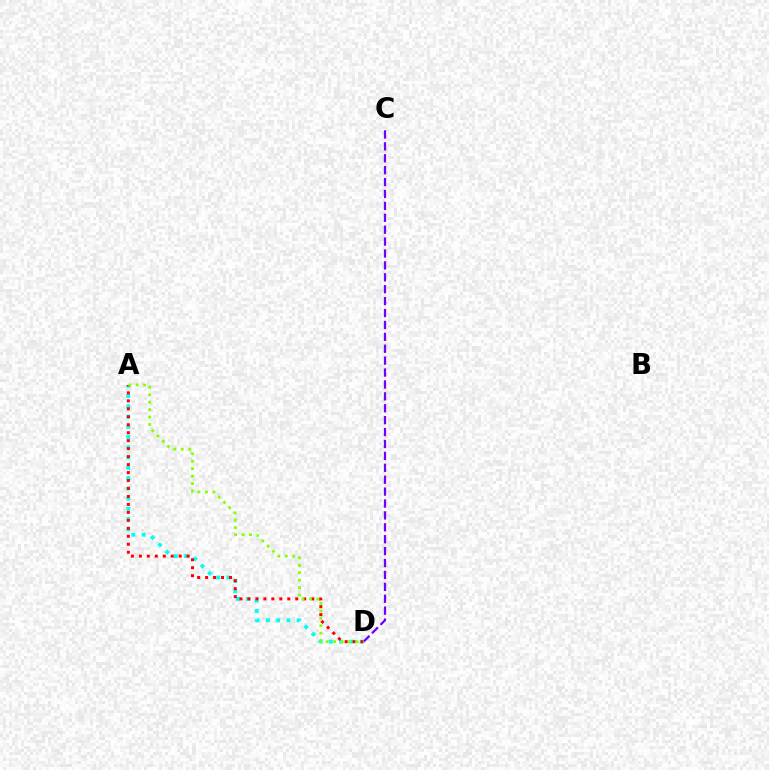{('A', 'D'): [{'color': '#00fff6', 'line_style': 'dotted', 'thickness': 2.79}, {'color': '#ff0000', 'line_style': 'dotted', 'thickness': 2.16}, {'color': '#84ff00', 'line_style': 'dotted', 'thickness': 2.02}], ('C', 'D'): [{'color': '#7200ff', 'line_style': 'dashed', 'thickness': 1.62}]}